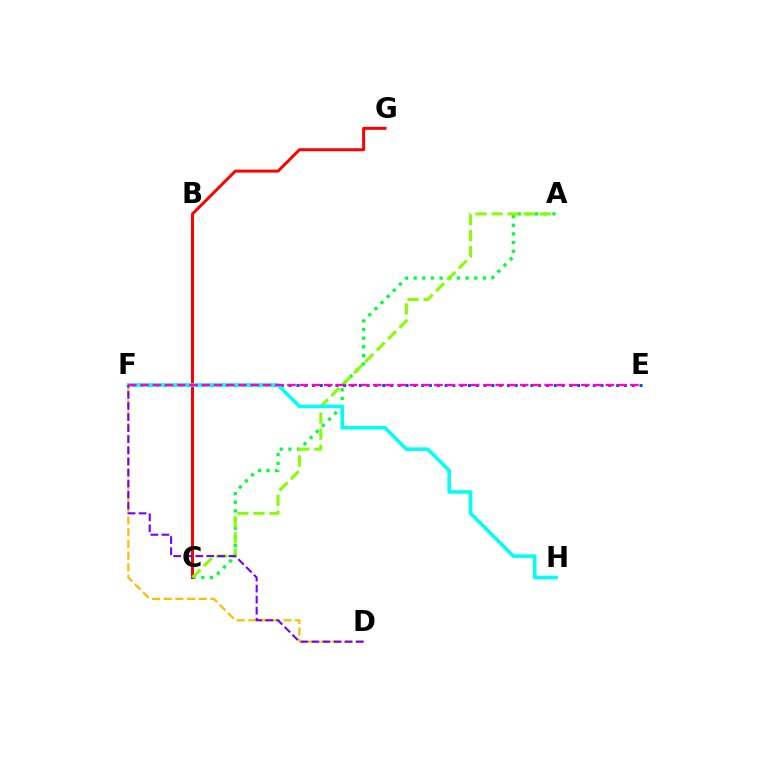{('A', 'C'): [{'color': '#00ff39', 'line_style': 'dotted', 'thickness': 2.35}, {'color': '#84ff00', 'line_style': 'dashed', 'thickness': 2.18}], ('C', 'G'): [{'color': '#ff0000', 'line_style': 'solid', 'thickness': 2.15}], ('E', 'F'): [{'color': '#004bff', 'line_style': 'dotted', 'thickness': 2.12}, {'color': '#ff00cf', 'line_style': 'dashed', 'thickness': 1.66}], ('D', 'F'): [{'color': '#ffbd00', 'line_style': 'dashed', 'thickness': 1.59}, {'color': '#7200ff', 'line_style': 'dashed', 'thickness': 1.5}], ('F', 'H'): [{'color': '#00fff6', 'line_style': 'solid', 'thickness': 2.58}]}